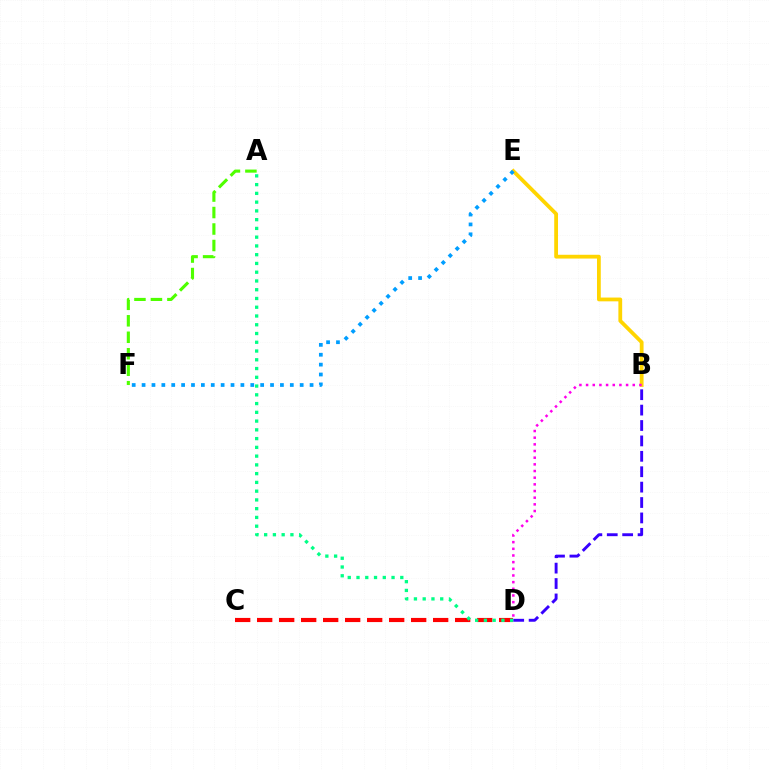{('C', 'D'): [{'color': '#ff0000', 'line_style': 'dashed', 'thickness': 2.99}], ('B', 'E'): [{'color': '#ffd500', 'line_style': 'solid', 'thickness': 2.72}], ('A', 'D'): [{'color': '#00ff86', 'line_style': 'dotted', 'thickness': 2.38}], ('B', 'D'): [{'color': '#ff00ed', 'line_style': 'dotted', 'thickness': 1.81}, {'color': '#3700ff', 'line_style': 'dashed', 'thickness': 2.09}], ('E', 'F'): [{'color': '#009eff', 'line_style': 'dotted', 'thickness': 2.68}], ('A', 'F'): [{'color': '#4fff00', 'line_style': 'dashed', 'thickness': 2.24}]}